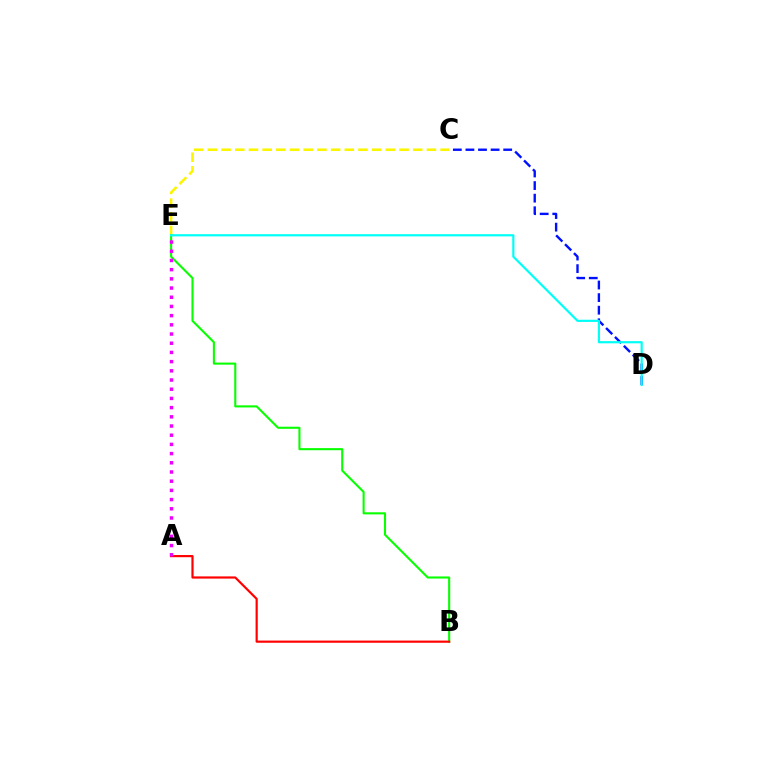{('C', 'D'): [{'color': '#0010ff', 'line_style': 'dashed', 'thickness': 1.71}], ('C', 'E'): [{'color': '#fcf500', 'line_style': 'dashed', 'thickness': 1.86}], ('B', 'E'): [{'color': '#08ff00', 'line_style': 'solid', 'thickness': 1.51}], ('A', 'B'): [{'color': '#ff0000', 'line_style': 'solid', 'thickness': 1.57}], ('D', 'E'): [{'color': '#00fff6', 'line_style': 'solid', 'thickness': 1.57}], ('A', 'E'): [{'color': '#ee00ff', 'line_style': 'dotted', 'thickness': 2.5}]}